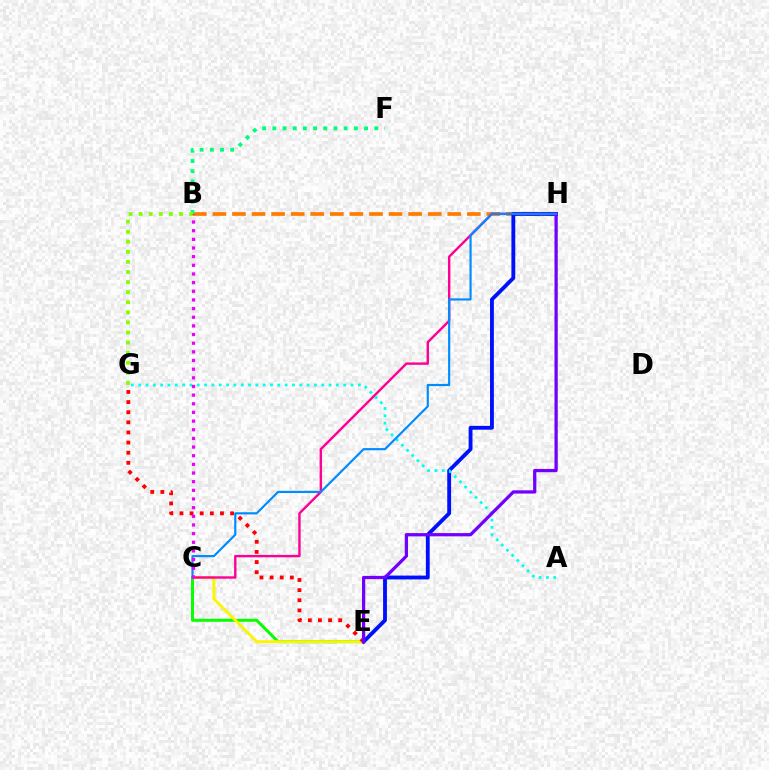{('C', 'E'): [{'color': '#08ff00', 'line_style': 'solid', 'thickness': 2.14}, {'color': '#fcf500', 'line_style': 'solid', 'thickness': 2.08}], ('B', 'H'): [{'color': '#ff7c00', 'line_style': 'dashed', 'thickness': 2.66}], ('E', 'H'): [{'color': '#0010ff', 'line_style': 'solid', 'thickness': 2.77}, {'color': '#7200ff', 'line_style': 'solid', 'thickness': 2.35}], ('B', 'F'): [{'color': '#00ff74', 'line_style': 'dotted', 'thickness': 2.77}], ('C', 'H'): [{'color': '#ff0094', 'line_style': 'solid', 'thickness': 1.73}, {'color': '#008cff', 'line_style': 'solid', 'thickness': 1.57}], ('E', 'G'): [{'color': '#ff0000', 'line_style': 'dotted', 'thickness': 2.75}], ('B', 'G'): [{'color': '#84ff00', 'line_style': 'dotted', 'thickness': 2.74}], ('A', 'G'): [{'color': '#00fff6', 'line_style': 'dotted', 'thickness': 1.99}], ('B', 'C'): [{'color': '#ee00ff', 'line_style': 'dotted', 'thickness': 2.35}]}